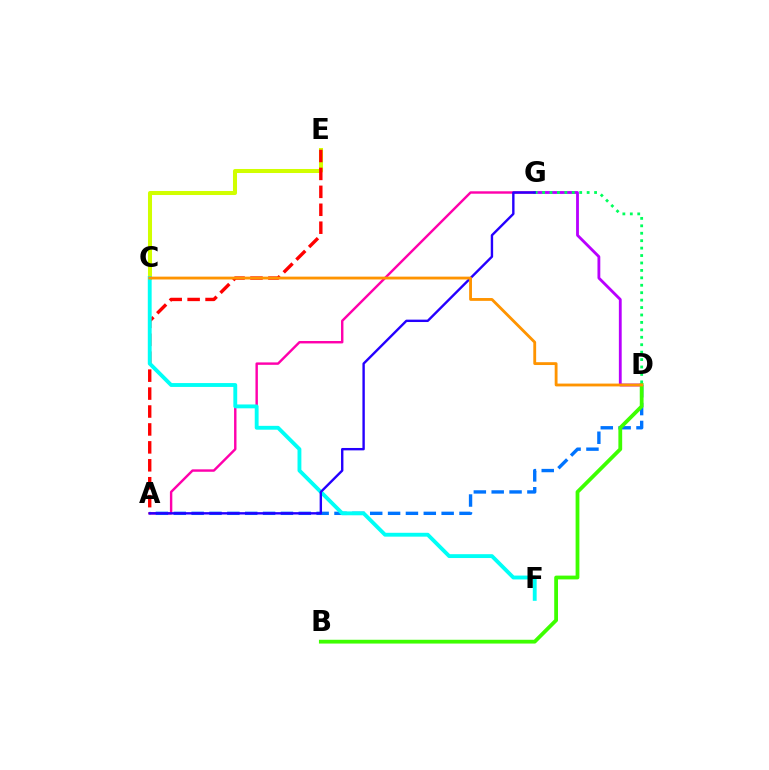{('A', 'G'): [{'color': '#ff00ac', 'line_style': 'solid', 'thickness': 1.74}, {'color': '#2500ff', 'line_style': 'solid', 'thickness': 1.72}], ('D', 'G'): [{'color': '#b900ff', 'line_style': 'solid', 'thickness': 2.04}, {'color': '#00ff5c', 'line_style': 'dotted', 'thickness': 2.02}], ('A', 'D'): [{'color': '#0074ff', 'line_style': 'dashed', 'thickness': 2.43}], ('C', 'E'): [{'color': '#d1ff00', 'line_style': 'solid', 'thickness': 2.91}], ('A', 'E'): [{'color': '#ff0000', 'line_style': 'dashed', 'thickness': 2.44}], ('C', 'F'): [{'color': '#00fff6', 'line_style': 'solid', 'thickness': 2.78}], ('B', 'D'): [{'color': '#3dff00', 'line_style': 'solid', 'thickness': 2.73}], ('C', 'D'): [{'color': '#ff9400', 'line_style': 'solid', 'thickness': 2.04}]}